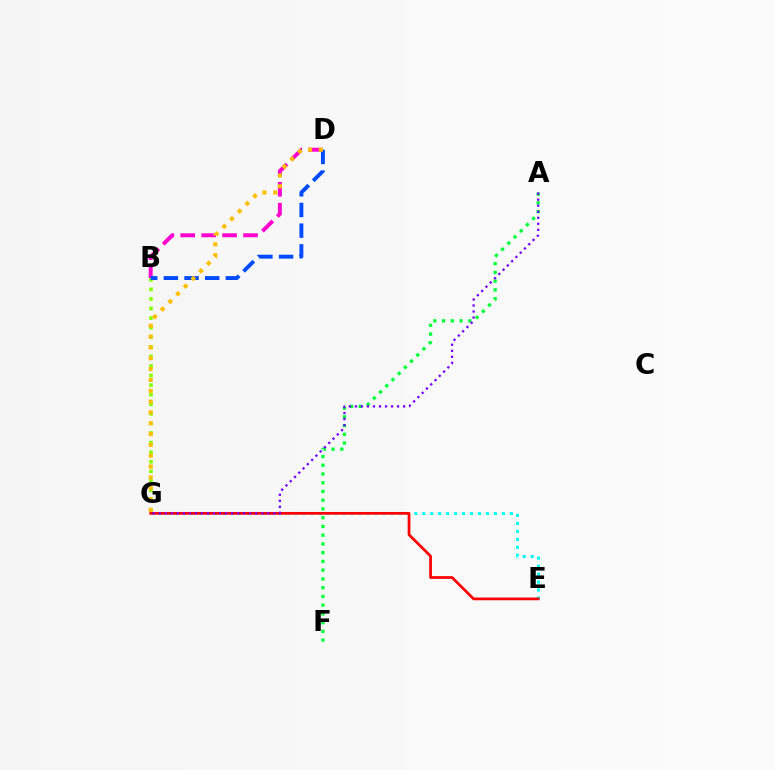{('B', 'D'): [{'color': '#ff00cf', 'line_style': 'dashed', 'thickness': 2.84}, {'color': '#004bff', 'line_style': 'dashed', 'thickness': 2.81}], ('A', 'F'): [{'color': '#00ff39', 'line_style': 'dotted', 'thickness': 2.38}], ('E', 'G'): [{'color': '#00fff6', 'line_style': 'dotted', 'thickness': 2.17}, {'color': '#ff0000', 'line_style': 'solid', 'thickness': 1.96}], ('B', 'G'): [{'color': '#84ff00', 'line_style': 'dotted', 'thickness': 2.6}], ('D', 'G'): [{'color': '#ffbd00', 'line_style': 'dotted', 'thickness': 2.94}], ('A', 'G'): [{'color': '#7200ff', 'line_style': 'dotted', 'thickness': 1.64}]}